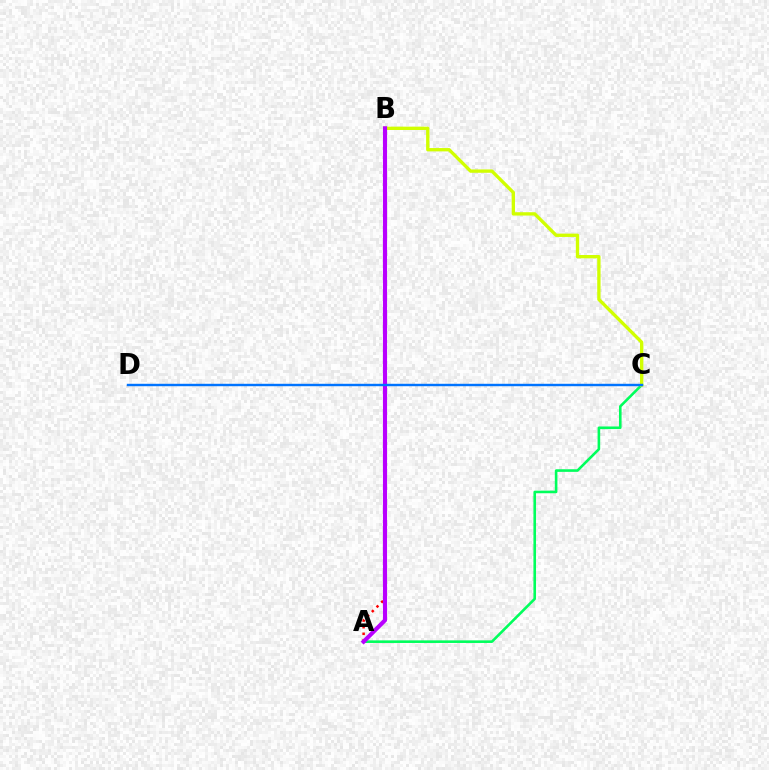{('A', 'B'): [{'color': '#ff0000', 'line_style': 'dotted', 'thickness': 1.8}, {'color': '#b900ff', 'line_style': 'solid', 'thickness': 2.97}], ('A', 'C'): [{'color': '#00ff5c', 'line_style': 'solid', 'thickness': 1.87}], ('B', 'C'): [{'color': '#d1ff00', 'line_style': 'solid', 'thickness': 2.4}], ('C', 'D'): [{'color': '#0074ff', 'line_style': 'solid', 'thickness': 1.74}]}